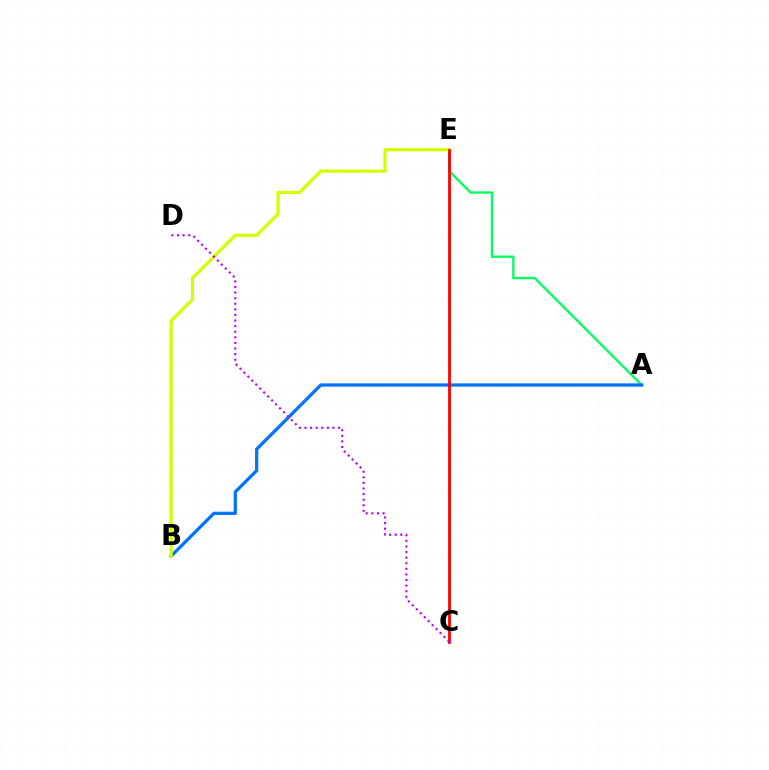{('A', 'E'): [{'color': '#00ff5c', 'line_style': 'solid', 'thickness': 1.68}], ('A', 'B'): [{'color': '#0074ff', 'line_style': 'solid', 'thickness': 2.34}], ('B', 'E'): [{'color': '#d1ff00', 'line_style': 'solid', 'thickness': 2.32}], ('C', 'E'): [{'color': '#ff0000', 'line_style': 'solid', 'thickness': 2.01}], ('C', 'D'): [{'color': '#b900ff', 'line_style': 'dotted', 'thickness': 1.52}]}